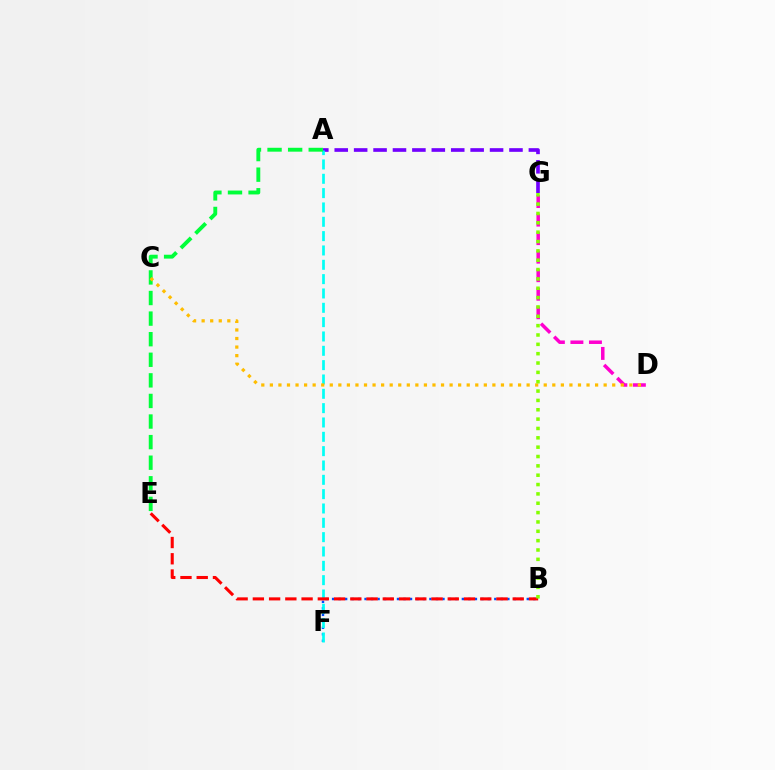{('A', 'G'): [{'color': '#7200ff', 'line_style': 'dashed', 'thickness': 2.64}], ('B', 'F'): [{'color': '#004bff', 'line_style': 'dotted', 'thickness': 1.76}], ('A', 'F'): [{'color': '#00fff6', 'line_style': 'dashed', 'thickness': 1.95}], ('A', 'E'): [{'color': '#00ff39', 'line_style': 'dashed', 'thickness': 2.8}], ('B', 'E'): [{'color': '#ff0000', 'line_style': 'dashed', 'thickness': 2.21}], ('D', 'G'): [{'color': '#ff00cf', 'line_style': 'dashed', 'thickness': 2.52}], ('C', 'D'): [{'color': '#ffbd00', 'line_style': 'dotted', 'thickness': 2.33}], ('B', 'G'): [{'color': '#84ff00', 'line_style': 'dotted', 'thickness': 2.54}]}